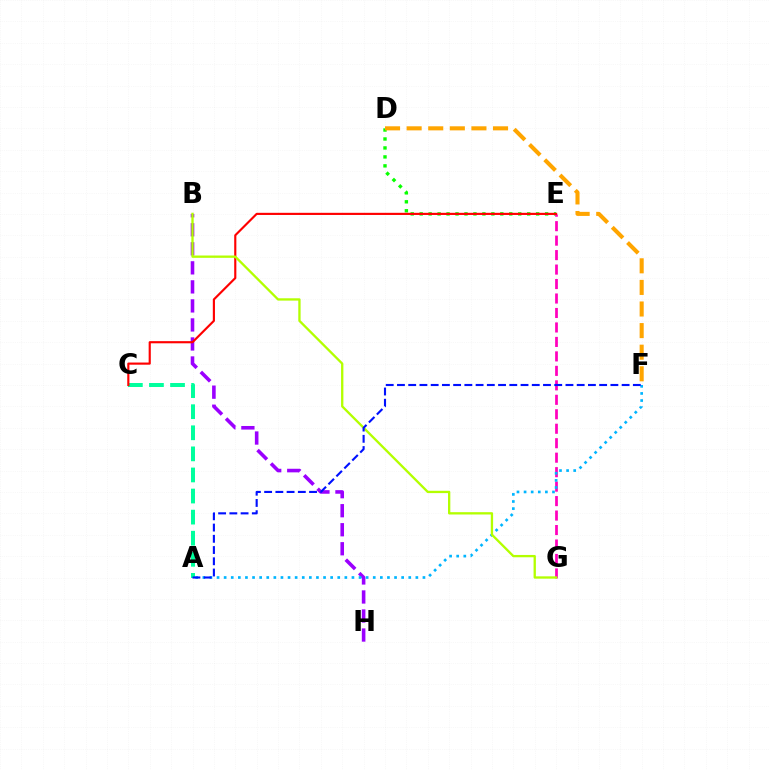{('D', 'E'): [{'color': '#08ff00', 'line_style': 'dotted', 'thickness': 2.43}], ('B', 'H'): [{'color': '#9b00ff', 'line_style': 'dashed', 'thickness': 2.58}], ('A', 'C'): [{'color': '#00ff9d', 'line_style': 'dashed', 'thickness': 2.86}], ('E', 'G'): [{'color': '#ff00bd', 'line_style': 'dashed', 'thickness': 1.97}], ('D', 'F'): [{'color': '#ffa500', 'line_style': 'dashed', 'thickness': 2.93}], ('A', 'F'): [{'color': '#00b5ff', 'line_style': 'dotted', 'thickness': 1.93}, {'color': '#0010ff', 'line_style': 'dashed', 'thickness': 1.53}], ('C', 'E'): [{'color': '#ff0000', 'line_style': 'solid', 'thickness': 1.55}], ('B', 'G'): [{'color': '#b3ff00', 'line_style': 'solid', 'thickness': 1.67}]}